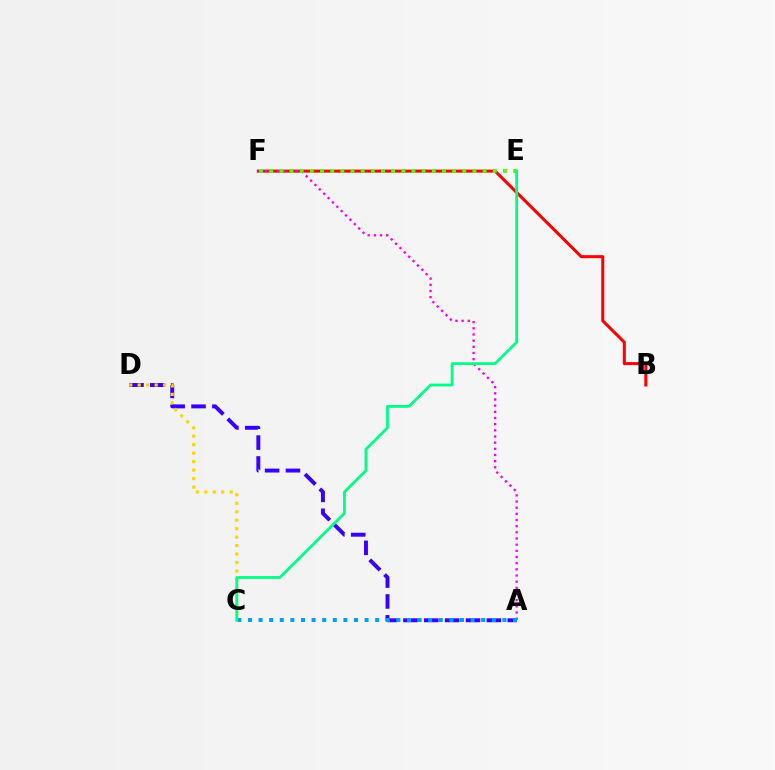{('A', 'D'): [{'color': '#3700ff', 'line_style': 'dashed', 'thickness': 2.83}], ('C', 'D'): [{'color': '#ffd500', 'line_style': 'dotted', 'thickness': 2.3}], ('B', 'F'): [{'color': '#ff0000', 'line_style': 'solid', 'thickness': 2.19}], ('A', 'F'): [{'color': '#ff00ed', 'line_style': 'dotted', 'thickness': 1.67}], ('E', 'F'): [{'color': '#4fff00', 'line_style': 'dotted', 'thickness': 2.76}], ('A', 'C'): [{'color': '#009eff', 'line_style': 'dotted', 'thickness': 2.88}], ('C', 'E'): [{'color': '#00ff86', 'line_style': 'solid', 'thickness': 2.01}]}